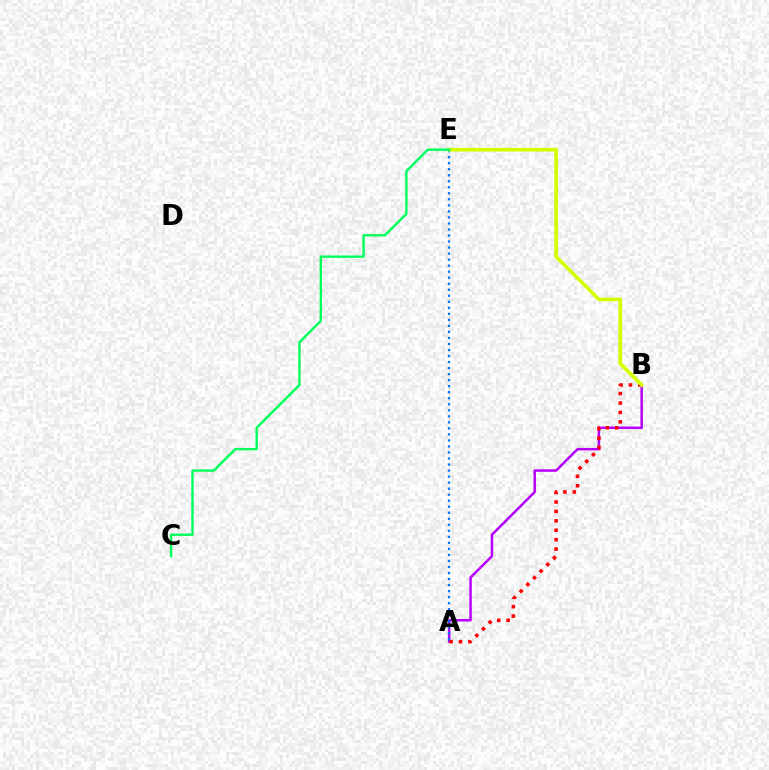{('A', 'B'): [{'color': '#b900ff', 'line_style': 'solid', 'thickness': 1.79}, {'color': '#ff0000', 'line_style': 'dotted', 'thickness': 2.56}], ('A', 'E'): [{'color': '#0074ff', 'line_style': 'dotted', 'thickness': 1.64}], ('B', 'E'): [{'color': '#d1ff00', 'line_style': 'solid', 'thickness': 2.61}], ('C', 'E'): [{'color': '#00ff5c', 'line_style': 'solid', 'thickness': 1.72}]}